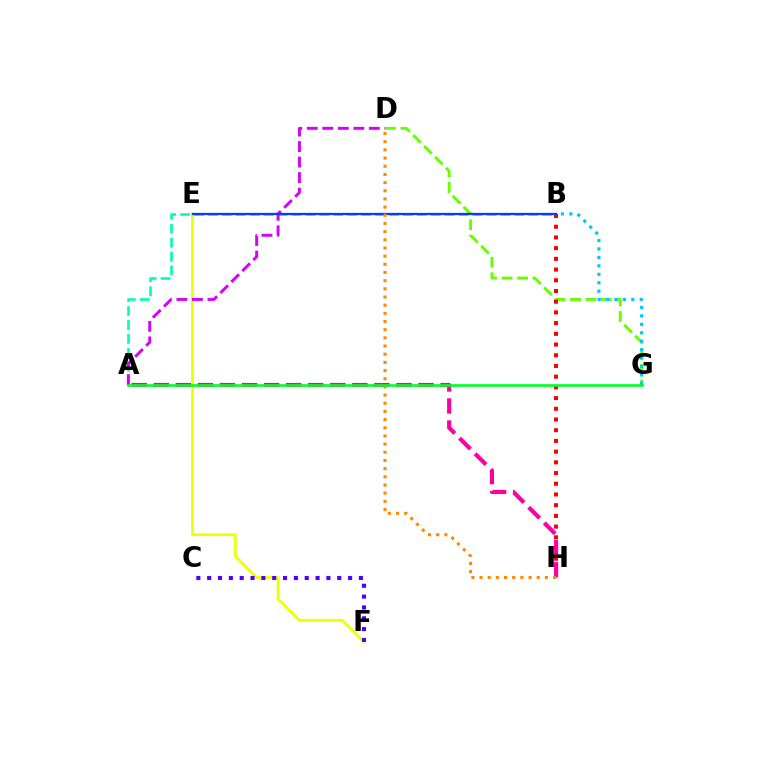{('E', 'F'): [{'color': '#eeff00', 'line_style': 'solid', 'thickness': 1.99}], ('D', 'G'): [{'color': '#66ff00', 'line_style': 'dashed', 'thickness': 2.1}], ('A', 'B'): [{'color': '#00ffaf', 'line_style': 'dashed', 'thickness': 1.89}], ('C', 'F'): [{'color': '#4f00ff', 'line_style': 'dotted', 'thickness': 2.94}], ('B', 'G'): [{'color': '#00c7ff', 'line_style': 'dotted', 'thickness': 2.29}], ('B', 'H'): [{'color': '#ff0000', 'line_style': 'dotted', 'thickness': 2.91}], ('A', 'D'): [{'color': '#d600ff', 'line_style': 'dashed', 'thickness': 2.11}], ('B', 'E'): [{'color': '#003fff', 'line_style': 'solid', 'thickness': 1.64}], ('A', 'H'): [{'color': '#ff00a0', 'line_style': 'dashed', 'thickness': 3.0}], ('D', 'H'): [{'color': '#ff8800', 'line_style': 'dotted', 'thickness': 2.22}], ('A', 'G'): [{'color': '#00ff27', 'line_style': 'solid', 'thickness': 1.9}]}